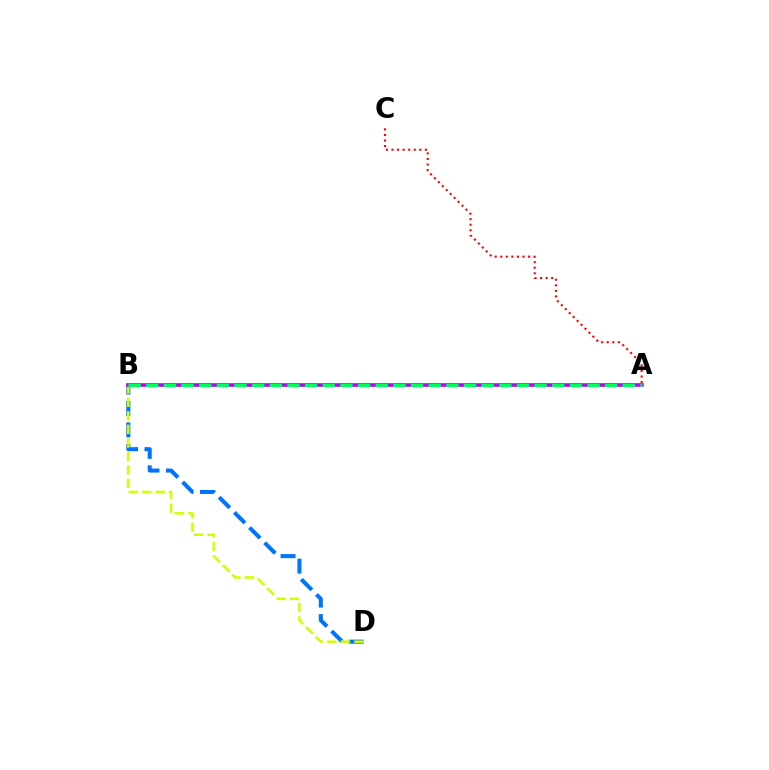{('B', 'D'): [{'color': '#0074ff', 'line_style': 'dashed', 'thickness': 2.91}, {'color': '#d1ff00', 'line_style': 'dashed', 'thickness': 1.84}], ('A', 'B'): [{'color': '#b900ff', 'line_style': 'solid', 'thickness': 2.61}, {'color': '#00ff5c', 'line_style': 'dashed', 'thickness': 2.4}], ('A', 'C'): [{'color': '#ff0000', 'line_style': 'dotted', 'thickness': 1.51}]}